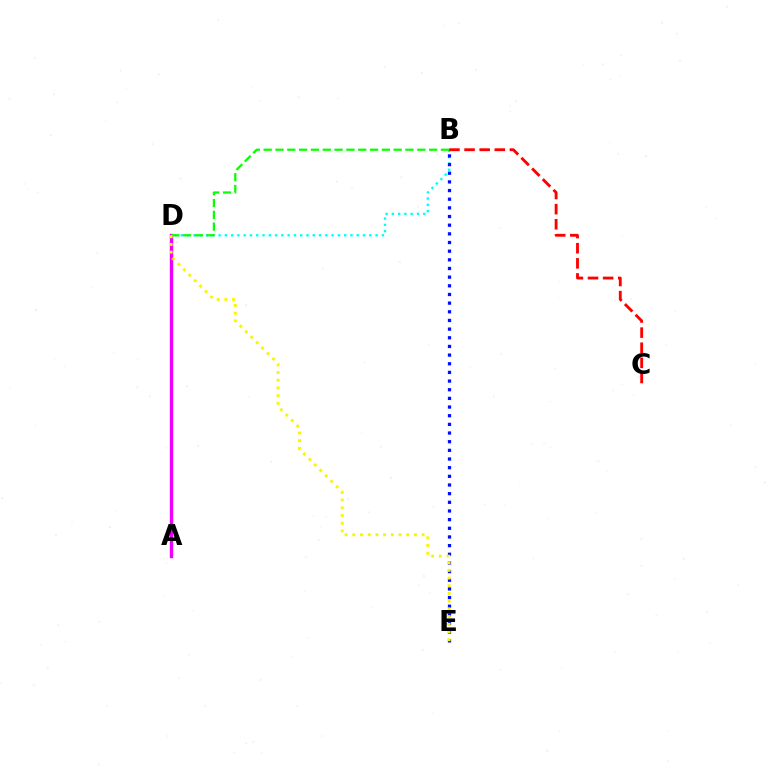{('B', 'D'): [{'color': '#00fff6', 'line_style': 'dotted', 'thickness': 1.71}, {'color': '#08ff00', 'line_style': 'dashed', 'thickness': 1.61}], ('B', 'E'): [{'color': '#0010ff', 'line_style': 'dotted', 'thickness': 2.35}], ('A', 'D'): [{'color': '#ee00ff', 'line_style': 'solid', 'thickness': 2.43}], ('B', 'C'): [{'color': '#ff0000', 'line_style': 'dashed', 'thickness': 2.05}], ('D', 'E'): [{'color': '#fcf500', 'line_style': 'dotted', 'thickness': 2.09}]}